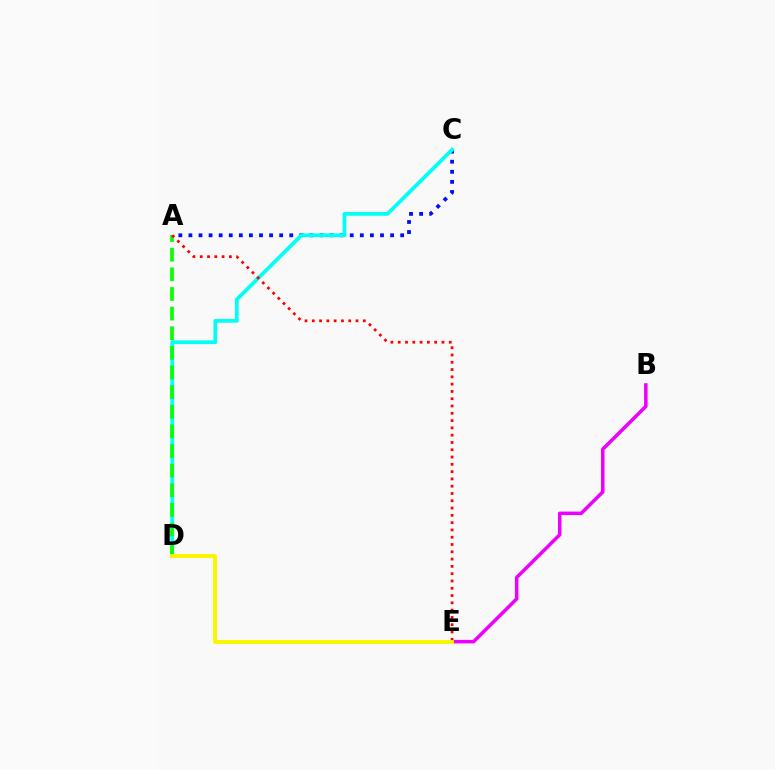{('A', 'C'): [{'color': '#0010ff', 'line_style': 'dotted', 'thickness': 2.74}], ('C', 'D'): [{'color': '#00fff6', 'line_style': 'solid', 'thickness': 2.7}], ('B', 'E'): [{'color': '#ee00ff', 'line_style': 'solid', 'thickness': 2.53}], ('A', 'D'): [{'color': '#08ff00', 'line_style': 'dashed', 'thickness': 2.67}], ('A', 'E'): [{'color': '#ff0000', 'line_style': 'dotted', 'thickness': 1.98}], ('D', 'E'): [{'color': '#fcf500', 'line_style': 'solid', 'thickness': 2.83}]}